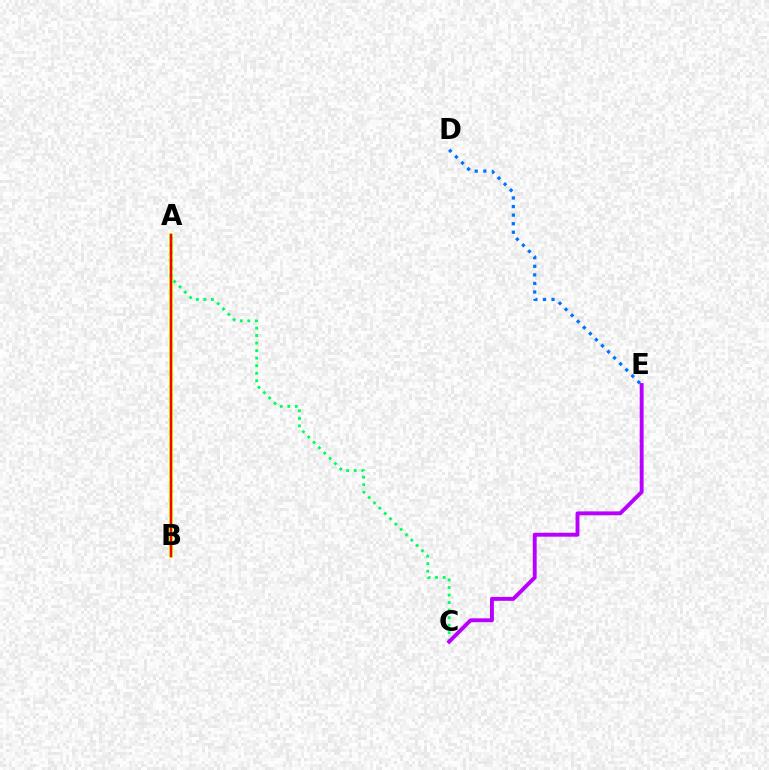{('A', 'B'): [{'color': '#d1ff00', 'line_style': 'solid', 'thickness': 2.76}, {'color': '#ff0000', 'line_style': 'solid', 'thickness': 1.71}], ('D', 'E'): [{'color': '#0074ff', 'line_style': 'dotted', 'thickness': 2.33}], ('A', 'C'): [{'color': '#00ff5c', 'line_style': 'dotted', 'thickness': 2.05}], ('C', 'E'): [{'color': '#b900ff', 'line_style': 'solid', 'thickness': 2.8}]}